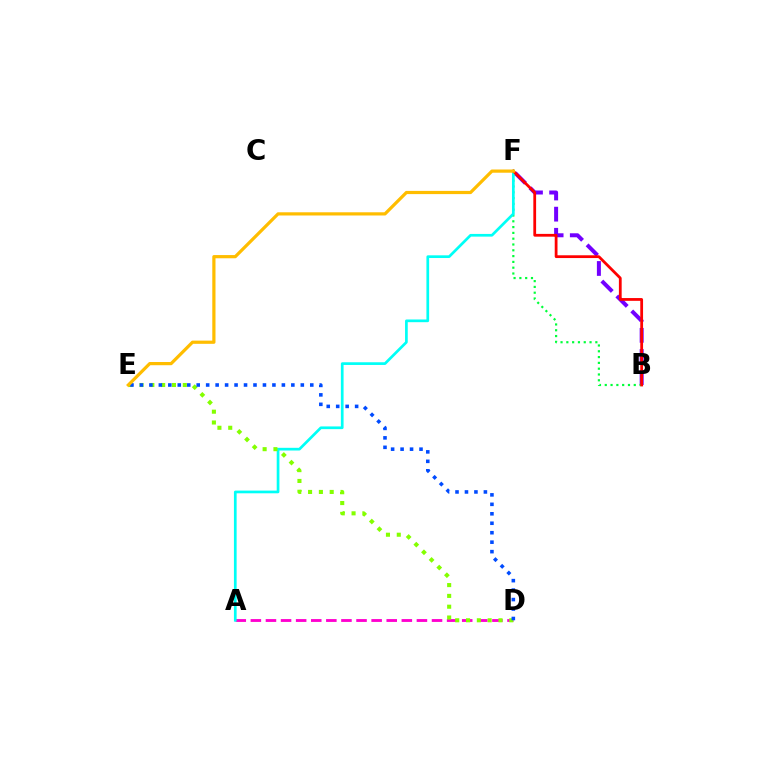{('A', 'D'): [{'color': '#ff00cf', 'line_style': 'dashed', 'thickness': 2.05}], ('B', 'F'): [{'color': '#7200ff', 'line_style': 'dashed', 'thickness': 2.87}, {'color': '#00ff39', 'line_style': 'dotted', 'thickness': 1.58}, {'color': '#ff0000', 'line_style': 'solid', 'thickness': 2.0}], ('A', 'F'): [{'color': '#00fff6', 'line_style': 'solid', 'thickness': 1.95}], ('D', 'E'): [{'color': '#84ff00', 'line_style': 'dotted', 'thickness': 2.94}, {'color': '#004bff', 'line_style': 'dotted', 'thickness': 2.57}], ('E', 'F'): [{'color': '#ffbd00', 'line_style': 'solid', 'thickness': 2.31}]}